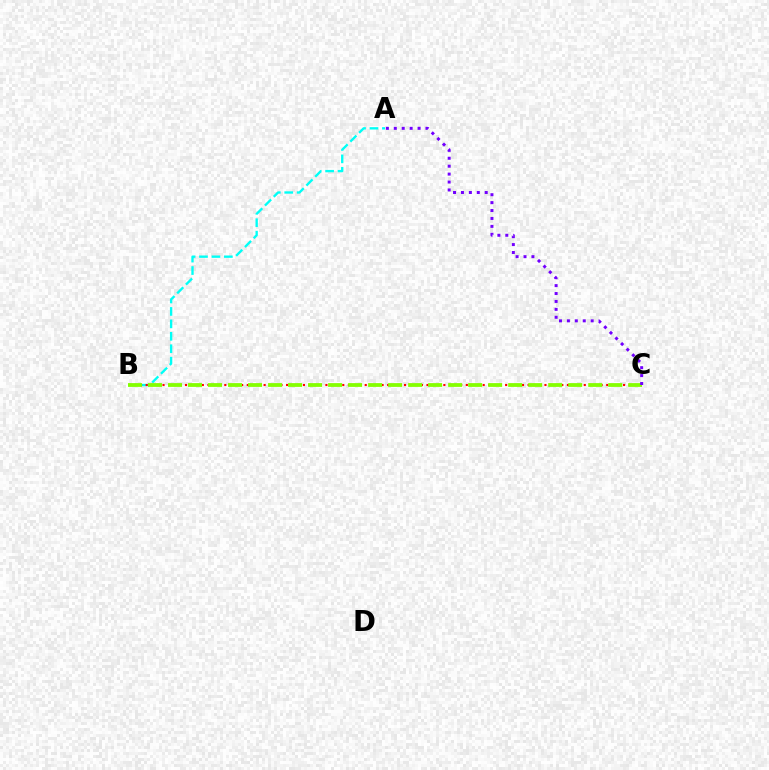{('A', 'B'): [{'color': '#00fff6', 'line_style': 'dashed', 'thickness': 1.69}], ('B', 'C'): [{'color': '#ff0000', 'line_style': 'dotted', 'thickness': 1.53}, {'color': '#84ff00', 'line_style': 'dashed', 'thickness': 2.72}], ('A', 'C'): [{'color': '#7200ff', 'line_style': 'dotted', 'thickness': 2.15}]}